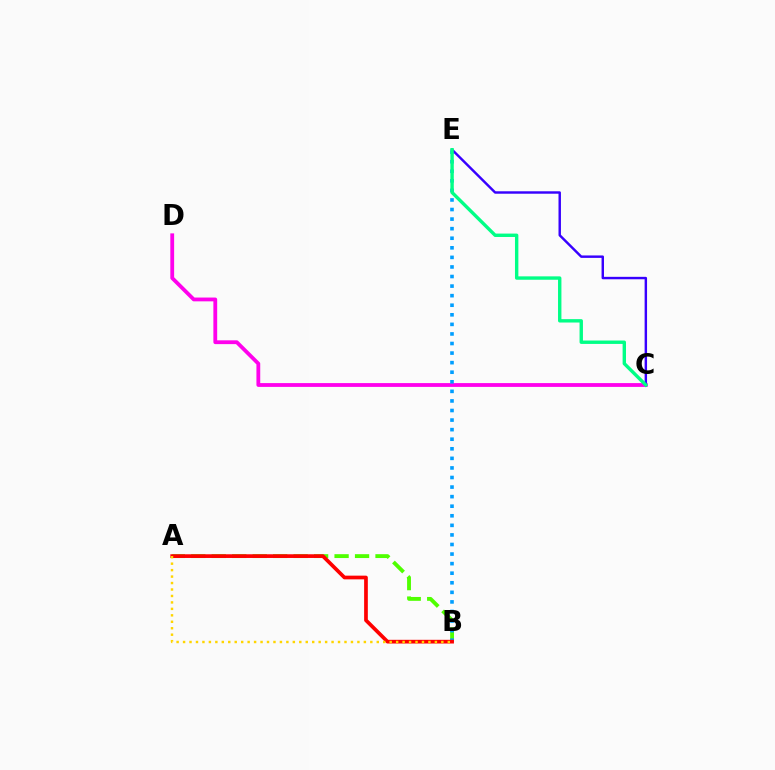{('A', 'B'): [{'color': '#4fff00', 'line_style': 'dashed', 'thickness': 2.78}, {'color': '#ff0000', 'line_style': 'solid', 'thickness': 2.67}, {'color': '#ffd500', 'line_style': 'dotted', 'thickness': 1.75}], ('C', 'D'): [{'color': '#ff00ed', 'line_style': 'solid', 'thickness': 2.74}], ('B', 'E'): [{'color': '#009eff', 'line_style': 'dotted', 'thickness': 2.6}], ('C', 'E'): [{'color': '#3700ff', 'line_style': 'solid', 'thickness': 1.76}, {'color': '#00ff86', 'line_style': 'solid', 'thickness': 2.44}]}